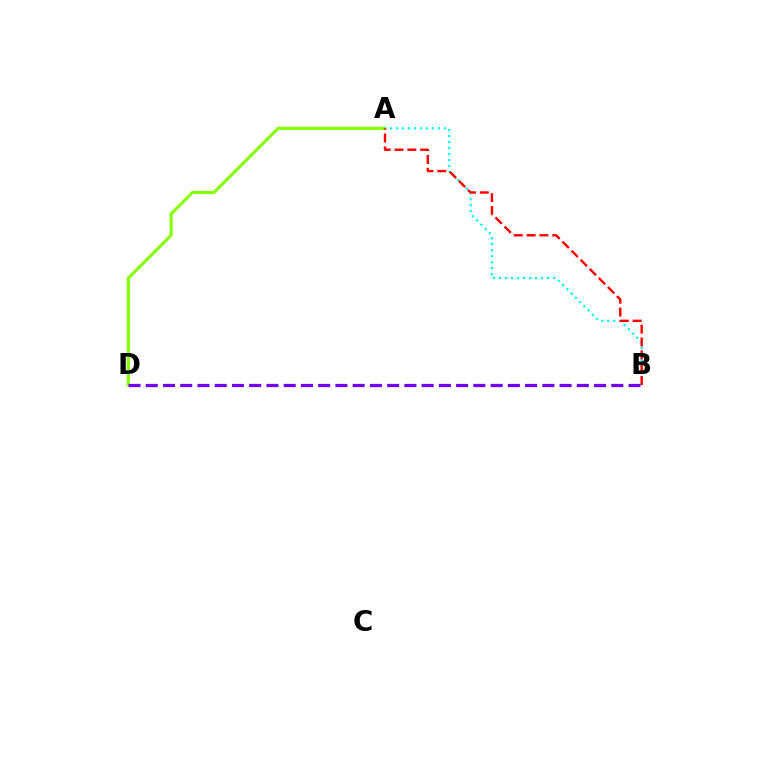{('A', 'D'): [{'color': '#84ff00', 'line_style': 'solid', 'thickness': 2.21}], ('A', 'B'): [{'color': '#00fff6', 'line_style': 'dotted', 'thickness': 1.63}, {'color': '#ff0000', 'line_style': 'dashed', 'thickness': 1.74}], ('B', 'D'): [{'color': '#7200ff', 'line_style': 'dashed', 'thickness': 2.34}]}